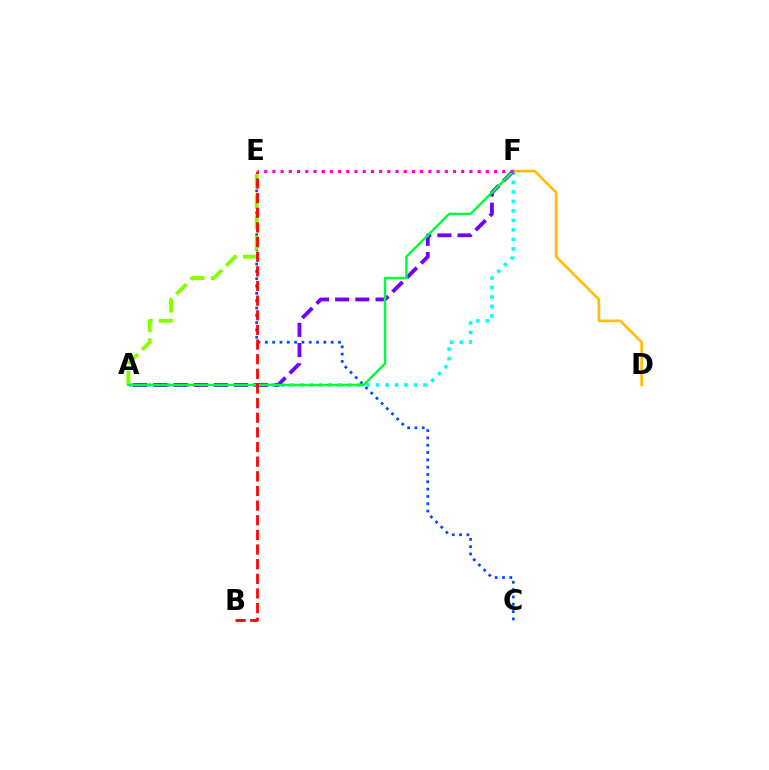{('C', 'E'): [{'color': '#004bff', 'line_style': 'dotted', 'thickness': 1.99}], ('A', 'F'): [{'color': '#00fff6', 'line_style': 'dotted', 'thickness': 2.58}, {'color': '#7200ff', 'line_style': 'dashed', 'thickness': 2.74}, {'color': '#00ff39', 'line_style': 'solid', 'thickness': 1.76}], ('A', 'E'): [{'color': '#84ff00', 'line_style': 'dashed', 'thickness': 2.79}], ('D', 'F'): [{'color': '#ffbd00', 'line_style': 'solid', 'thickness': 1.88}], ('B', 'E'): [{'color': '#ff0000', 'line_style': 'dashed', 'thickness': 1.99}], ('E', 'F'): [{'color': '#ff00cf', 'line_style': 'dotted', 'thickness': 2.23}]}